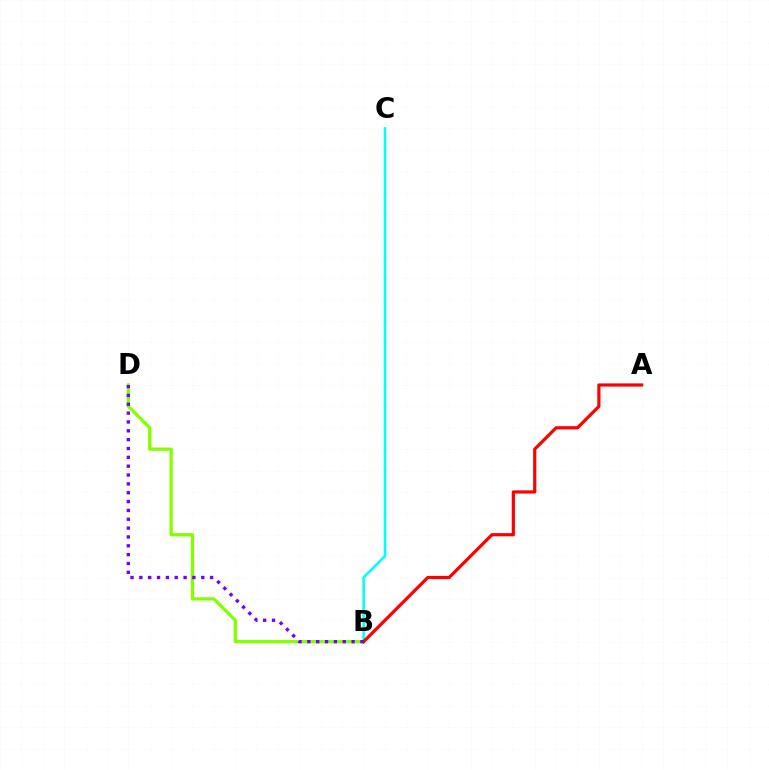{('B', 'D'): [{'color': '#84ff00', 'line_style': 'solid', 'thickness': 2.35}, {'color': '#7200ff', 'line_style': 'dotted', 'thickness': 2.4}], ('B', 'C'): [{'color': '#00fff6', 'line_style': 'solid', 'thickness': 1.83}], ('A', 'B'): [{'color': '#ff0000', 'line_style': 'solid', 'thickness': 2.3}]}